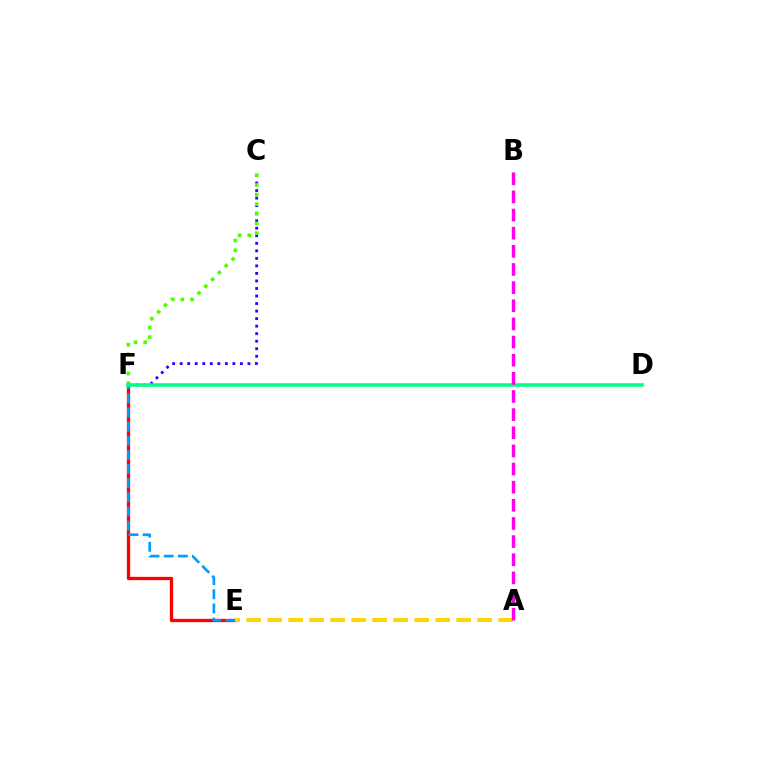{('C', 'F'): [{'color': '#3700ff', 'line_style': 'dotted', 'thickness': 2.05}, {'color': '#4fff00', 'line_style': 'dotted', 'thickness': 2.62}], ('E', 'F'): [{'color': '#ff0000', 'line_style': 'solid', 'thickness': 2.38}, {'color': '#009eff', 'line_style': 'dashed', 'thickness': 1.92}], ('A', 'E'): [{'color': '#ffd500', 'line_style': 'dashed', 'thickness': 2.85}], ('D', 'F'): [{'color': '#00ff86', 'line_style': 'solid', 'thickness': 2.55}], ('A', 'B'): [{'color': '#ff00ed', 'line_style': 'dashed', 'thickness': 2.46}]}